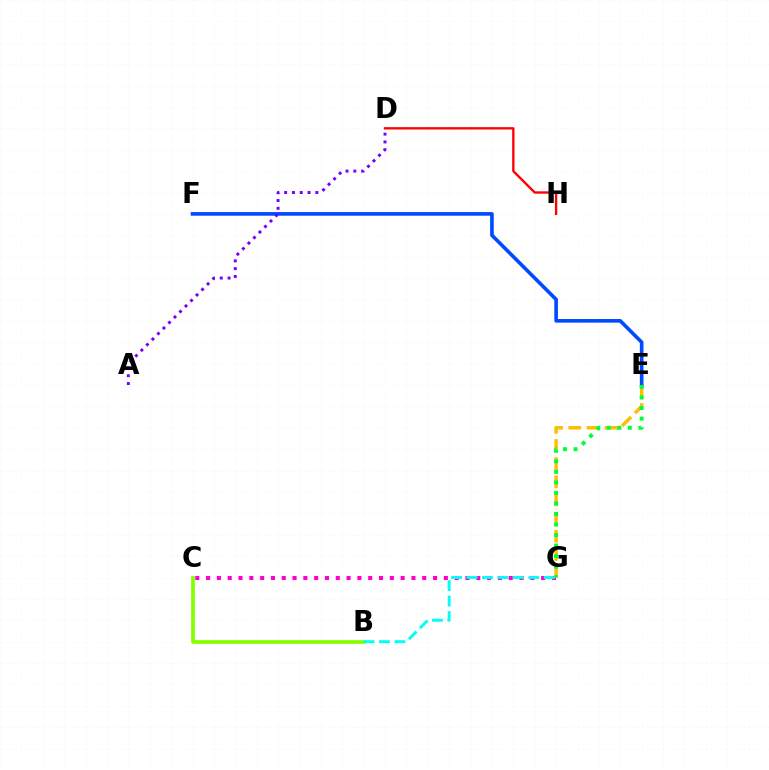{('C', 'G'): [{'color': '#ff00cf', 'line_style': 'dotted', 'thickness': 2.94}], ('B', 'C'): [{'color': '#84ff00', 'line_style': 'solid', 'thickness': 2.66}], ('E', 'G'): [{'color': '#ffbd00', 'line_style': 'dashed', 'thickness': 2.47}, {'color': '#00ff39', 'line_style': 'dotted', 'thickness': 2.86}], ('E', 'F'): [{'color': '#004bff', 'line_style': 'solid', 'thickness': 2.62}], ('D', 'H'): [{'color': '#ff0000', 'line_style': 'solid', 'thickness': 1.69}], ('B', 'G'): [{'color': '#00fff6', 'line_style': 'dashed', 'thickness': 2.1}], ('A', 'D'): [{'color': '#7200ff', 'line_style': 'dotted', 'thickness': 2.12}]}